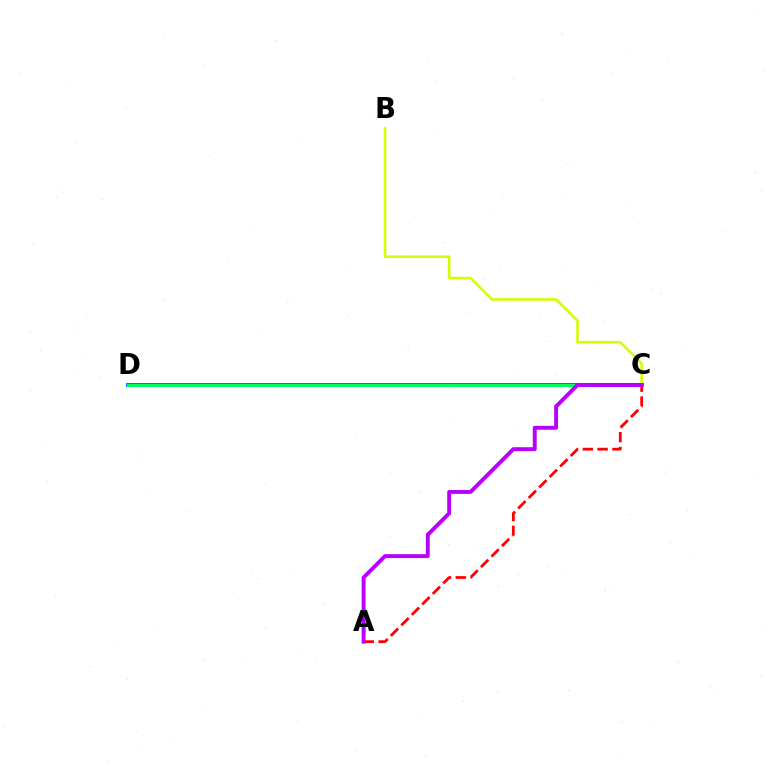{('C', 'D'): [{'color': '#0074ff', 'line_style': 'solid', 'thickness': 2.91}, {'color': '#00ff5c', 'line_style': 'solid', 'thickness': 2.21}], ('B', 'C'): [{'color': '#d1ff00', 'line_style': 'solid', 'thickness': 1.86}], ('A', 'C'): [{'color': '#ff0000', 'line_style': 'dashed', 'thickness': 2.01}, {'color': '#b900ff', 'line_style': 'solid', 'thickness': 2.82}]}